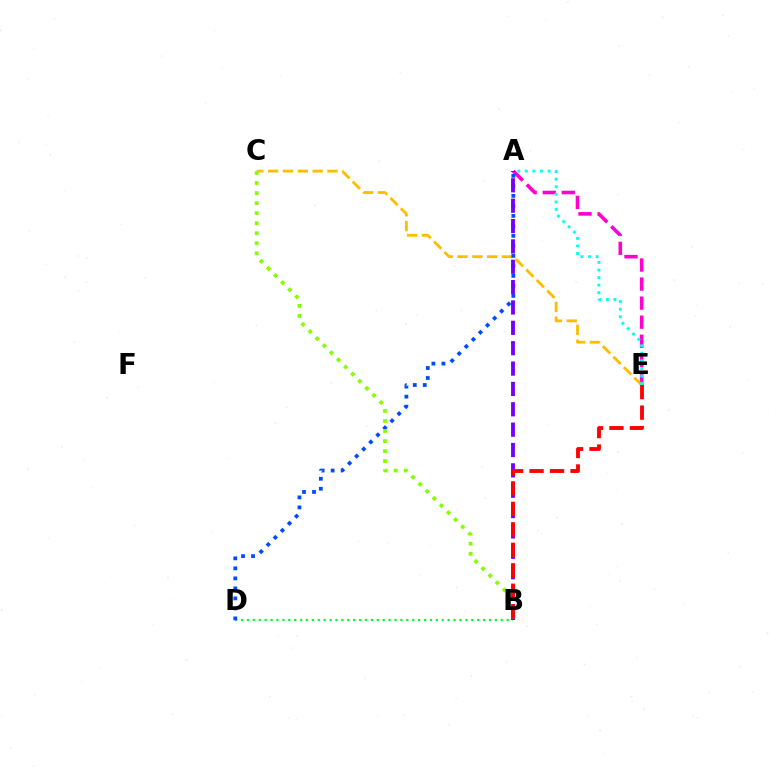{('B', 'D'): [{'color': '#00ff39', 'line_style': 'dotted', 'thickness': 1.6}], ('A', 'E'): [{'color': '#ff00cf', 'line_style': 'dashed', 'thickness': 2.59}, {'color': '#00fff6', 'line_style': 'dotted', 'thickness': 2.06}], ('C', 'E'): [{'color': '#ffbd00', 'line_style': 'dashed', 'thickness': 2.02}], ('A', 'D'): [{'color': '#004bff', 'line_style': 'dotted', 'thickness': 2.72}], ('A', 'B'): [{'color': '#7200ff', 'line_style': 'dashed', 'thickness': 2.77}], ('B', 'C'): [{'color': '#84ff00', 'line_style': 'dotted', 'thickness': 2.73}], ('B', 'E'): [{'color': '#ff0000', 'line_style': 'dashed', 'thickness': 2.78}]}